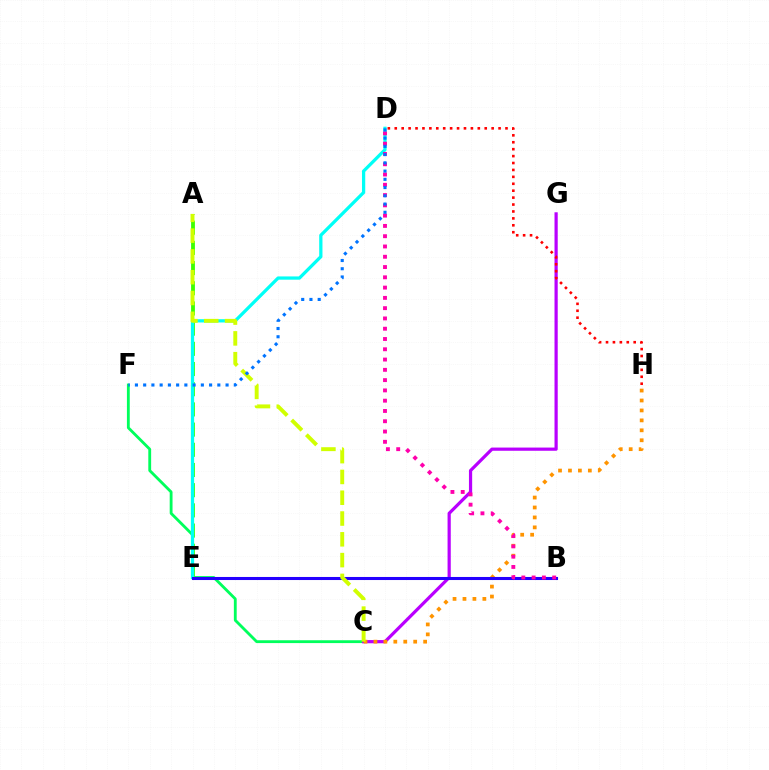{('C', 'F'): [{'color': '#00ff5c', 'line_style': 'solid', 'thickness': 2.04}], ('C', 'G'): [{'color': '#b900ff', 'line_style': 'solid', 'thickness': 2.31}], ('A', 'E'): [{'color': '#3dff00', 'line_style': 'dashed', 'thickness': 2.74}], ('C', 'H'): [{'color': '#ff9400', 'line_style': 'dotted', 'thickness': 2.7}], ('D', 'H'): [{'color': '#ff0000', 'line_style': 'dotted', 'thickness': 1.88}], ('D', 'E'): [{'color': '#00fff6', 'line_style': 'solid', 'thickness': 2.35}], ('B', 'E'): [{'color': '#2500ff', 'line_style': 'solid', 'thickness': 2.21}], ('B', 'D'): [{'color': '#ff00ac', 'line_style': 'dotted', 'thickness': 2.79}], ('A', 'C'): [{'color': '#d1ff00', 'line_style': 'dashed', 'thickness': 2.82}], ('D', 'F'): [{'color': '#0074ff', 'line_style': 'dotted', 'thickness': 2.24}]}